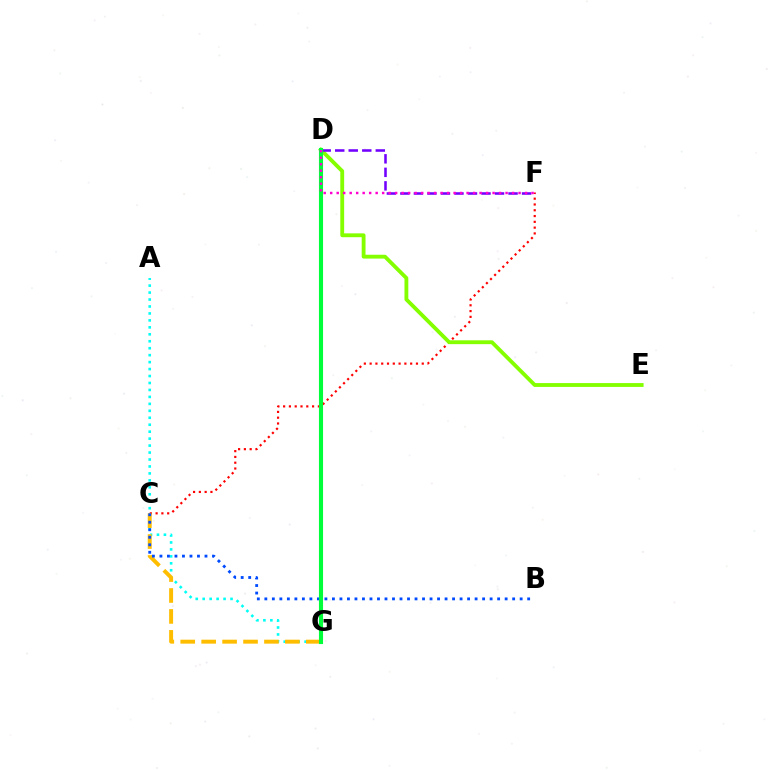{('A', 'G'): [{'color': '#00fff6', 'line_style': 'dotted', 'thickness': 1.89}], ('C', 'F'): [{'color': '#ff0000', 'line_style': 'dotted', 'thickness': 1.57}], ('C', 'G'): [{'color': '#ffbd00', 'line_style': 'dashed', 'thickness': 2.84}], ('D', 'E'): [{'color': '#84ff00', 'line_style': 'solid', 'thickness': 2.77}], ('B', 'C'): [{'color': '#004bff', 'line_style': 'dotted', 'thickness': 2.04}], ('D', 'F'): [{'color': '#7200ff', 'line_style': 'dashed', 'thickness': 1.84}, {'color': '#ff00cf', 'line_style': 'dotted', 'thickness': 1.76}], ('D', 'G'): [{'color': '#00ff39', 'line_style': 'solid', 'thickness': 2.95}]}